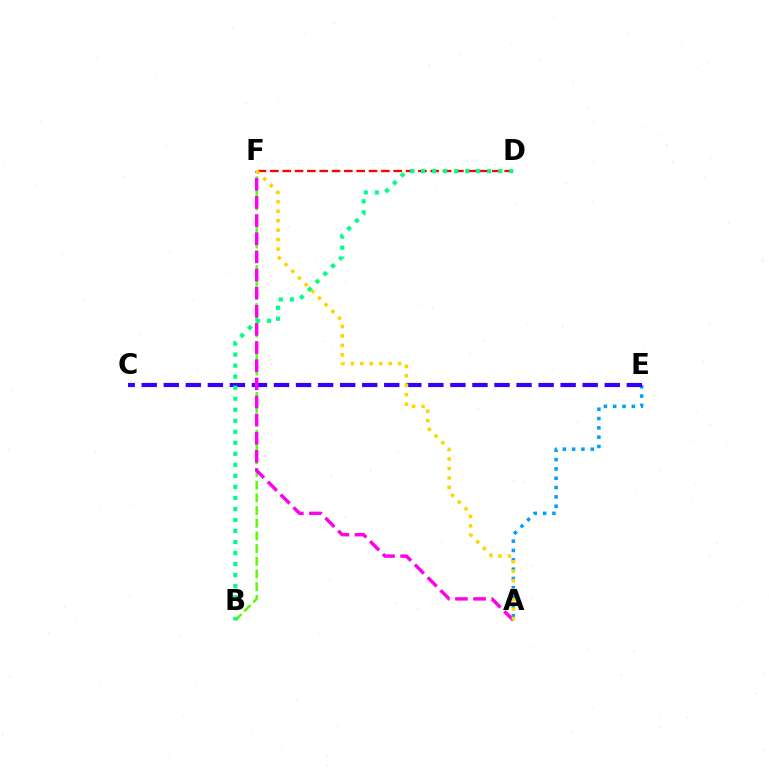{('D', 'F'): [{'color': '#ff0000', 'line_style': 'dashed', 'thickness': 1.68}], ('A', 'E'): [{'color': '#009eff', 'line_style': 'dotted', 'thickness': 2.53}], ('C', 'E'): [{'color': '#3700ff', 'line_style': 'dashed', 'thickness': 3.0}], ('B', 'F'): [{'color': '#4fff00', 'line_style': 'dashed', 'thickness': 1.72}], ('A', 'F'): [{'color': '#ff00ed', 'line_style': 'dashed', 'thickness': 2.46}, {'color': '#ffd500', 'line_style': 'dotted', 'thickness': 2.57}], ('B', 'D'): [{'color': '#00ff86', 'line_style': 'dotted', 'thickness': 2.99}]}